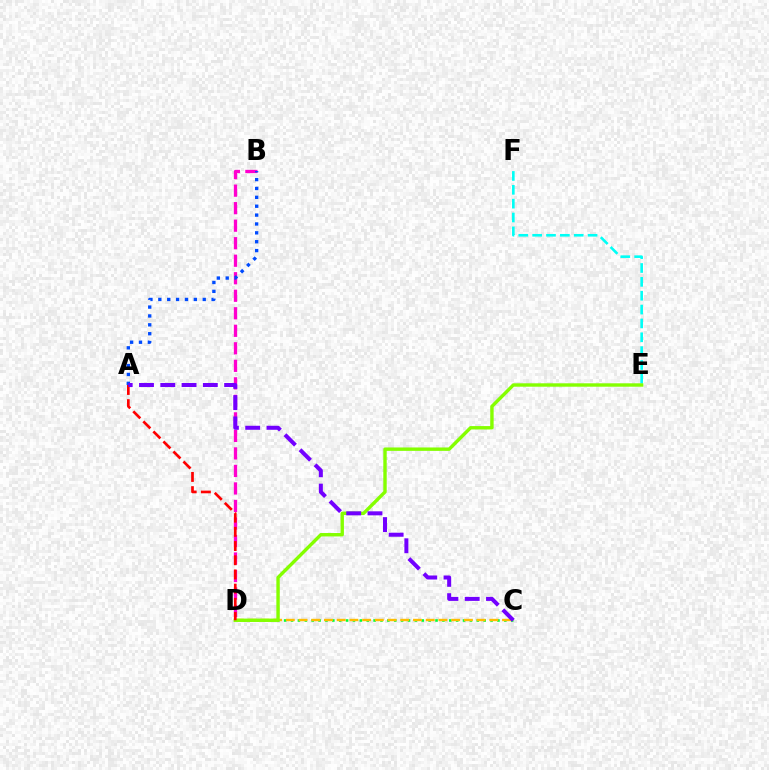{('B', 'D'): [{'color': '#ff00cf', 'line_style': 'dashed', 'thickness': 2.38}], ('C', 'D'): [{'color': '#00ff39', 'line_style': 'dotted', 'thickness': 1.87}, {'color': '#ffbd00', 'line_style': 'dashed', 'thickness': 1.73}], ('E', 'F'): [{'color': '#00fff6', 'line_style': 'dashed', 'thickness': 1.88}], ('A', 'B'): [{'color': '#004bff', 'line_style': 'dotted', 'thickness': 2.41}], ('D', 'E'): [{'color': '#84ff00', 'line_style': 'solid', 'thickness': 2.45}], ('A', 'D'): [{'color': '#ff0000', 'line_style': 'dashed', 'thickness': 1.93}], ('A', 'C'): [{'color': '#7200ff', 'line_style': 'dashed', 'thickness': 2.89}]}